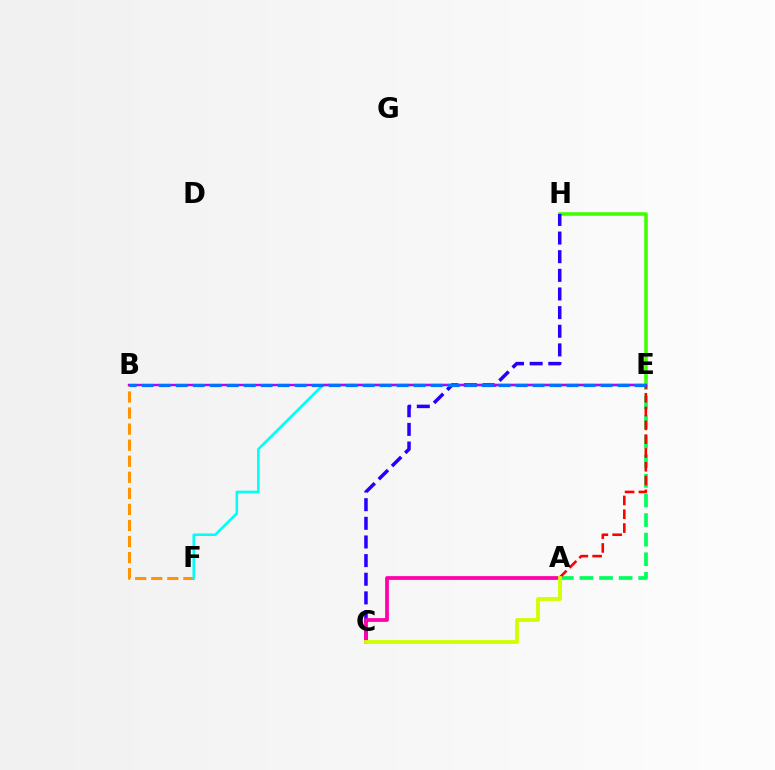{('B', 'F'): [{'color': '#ff9400', 'line_style': 'dashed', 'thickness': 2.18}], ('E', 'F'): [{'color': '#00fff6', 'line_style': 'solid', 'thickness': 1.85}], ('E', 'H'): [{'color': '#3dff00', 'line_style': 'solid', 'thickness': 2.55}], ('A', 'E'): [{'color': '#00ff5c', 'line_style': 'dashed', 'thickness': 2.66}, {'color': '#ff0000', 'line_style': 'dashed', 'thickness': 1.88}], ('C', 'H'): [{'color': '#2500ff', 'line_style': 'dashed', 'thickness': 2.53}], ('B', 'E'): [{'color': '#b900ff', 'line_style': 'solid', 'thickness': 1.73}, {'color': '#0074ff', 'line_style': 'dashed', 'thickness': 2.31}], ('A', 'C'): [{'color': '#ff00ac', 'line_style': 'solid', 'thickness': 2.7}, {'color': '#d1ff00', 'line_style': 'solid', 'thickness': 2.75}]}